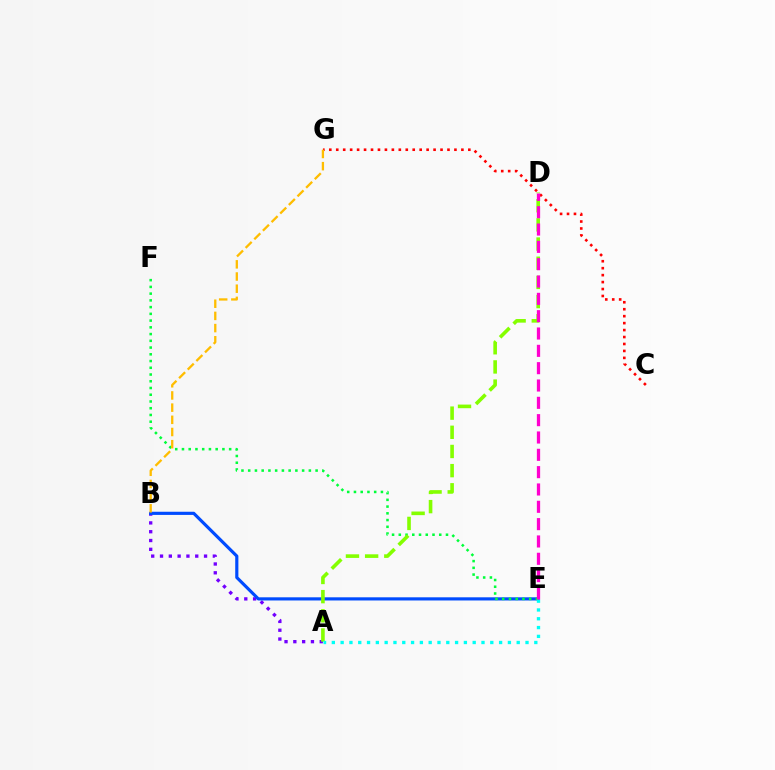{('A', 'B'): [{'color': '#7200ff', 'line_style': 'dotted', 'thickness': 2.39}], ('B', 'E'): [{'color': '#004bff', 'line_style': 'solid', 'thickness': 2.28}], ('E', 'F'): [{'color': '#00ff39', 'line_style': 'dotted', 'thickness': 1.83}], ('A', 'D'): [{'color': '#84ff00', 'line_style': 'dashed', 'thickness': 2.6}], ('A', 'E'): [{'color': '#00fff6', 'line_style': 'dotted', 'thickness': 2.39}], ('C', 'G'): [{'color': '#ff0000', 'line_style': 'dotted', 'thickness': 1.89}], ('D', 'E'): [{'color': '#ff00cf', 'line_style': 'dashed', 'thickness': 2.35}], ('B', 'G'): [{'color': '#ffbd00', 'line_style': 'dashed', 'thickness': 1.66}]}